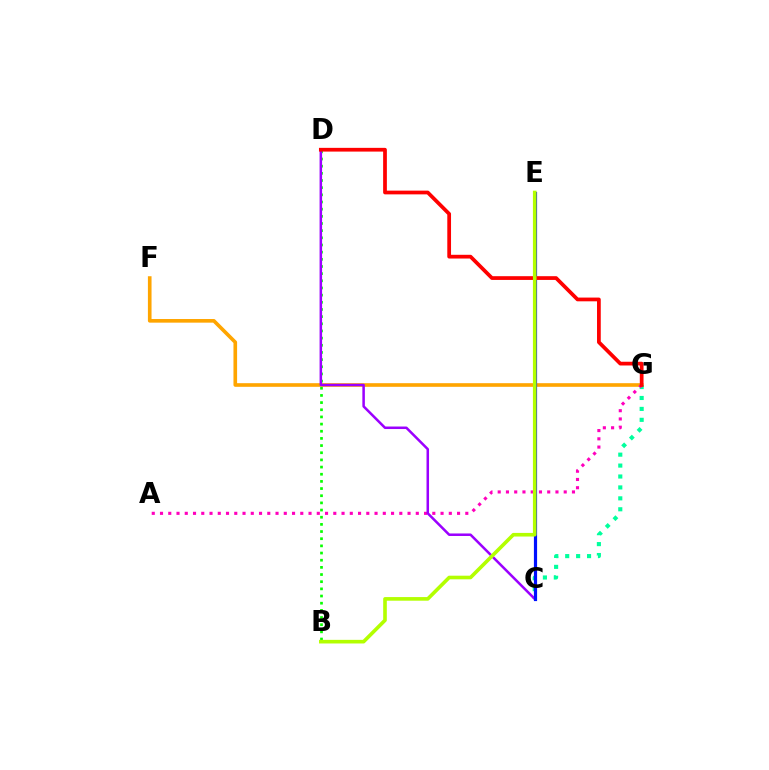{('C', 'E'): [{'color': '#00b5ff', 'line_style': 'solid', 'thickness': 2.12}, {'color': '#0010ff', 'line_style': 'solid', 'thickness': 2.3}], ('F', 'G'): [{'color': '#ffa500', 'line_style': 'solid', 'thickness': 2.62}], ('B', 'D'): [{'color': '#08ff00', 'line_style': 'dotted', 'thickness': 1.95}], ('C', 'G'): [{'color': '#00ff9d', 'line_style': 'dotted', 'thickness': 2.97}], ('A', 'G'): [{'color': '#ff00bd', 'line_style': 'dotted', 'thickness': 2.24}], ('C', 'D'): [{'color': '#9b00ff', 'line_style': 'solid', 'thickness': 1.81}], ('D', 'G'): [{'color': '#ff0000', 'line_style': 'solid', 'thickness': 2.69}], ('B', 'E'): [{'color': '#b3ff00', 'line_style': 'solid', 'thickness': 2.61}]}